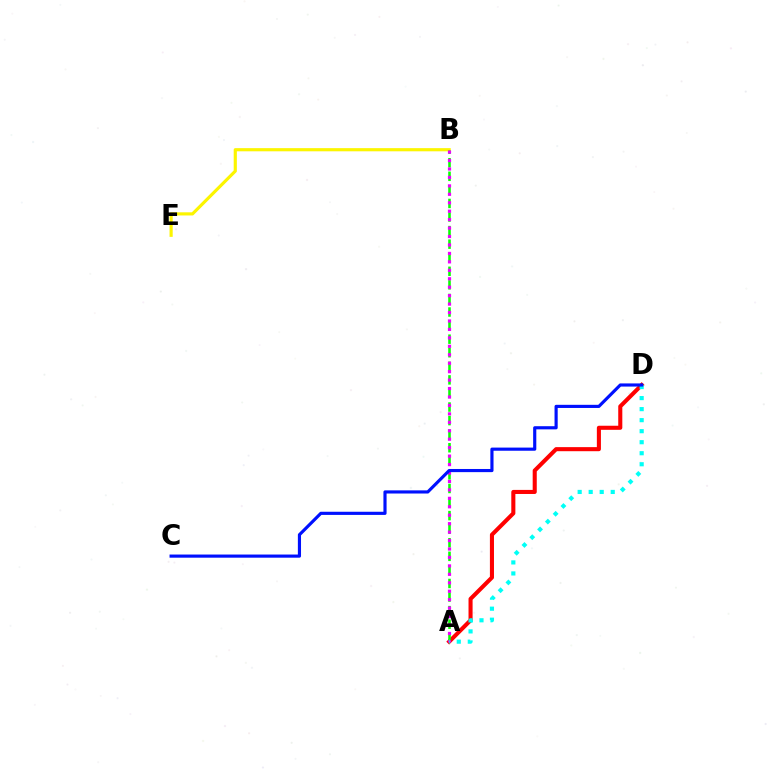{('A', 'D'): [{'color': '#ff0000', 'line_style': 'solid', 'thickness': 2.93}, {'color': '#00fff6', 'line_style': 'dotted', 'thickness': 3.0}], ('B', 'E'): [{'color': '#fcf500', 'line_style': 'solid', 'thickness': 2.28}], ('A', 'B'): [{'color': '#08ff00', 'line_style': 'dashed', 'thickness': 1.84}, {'color': '#ee00ff', 'line_style': 'dotted', 'thickness': 2.29}], ('C', 'D'): [{'color': '#0010ff', 'line_style': 'solid', 'thickness': 2.27}]}